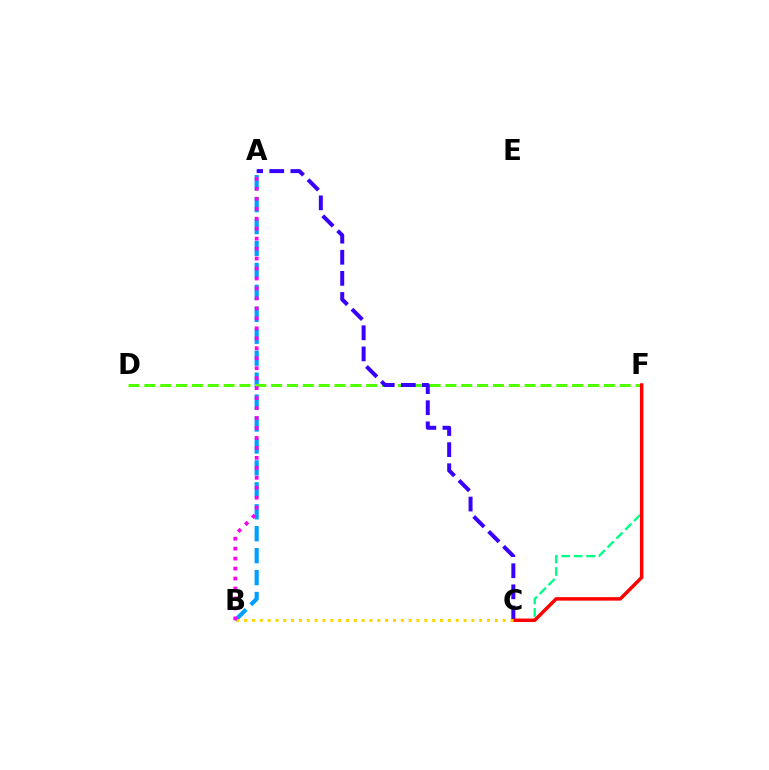{('A', 'B'): [{'color': '#009eff', 'line_style': 'dashed', 'thickness': 2.98}, {'color': '#ff00ed', 'line_style': 'dotted', 'thickness': 2.71}], ('D', 'F'): [{'color': '#4fff00', 'line_style': 'dashed', 'thickness': 2.15}], ('A', 'C'): [{'color': '#3700ff', 'line_style': 'dashed', 'thickness': 2.87}], ('C', 'F'): [{'color': '#00ff86', 'line_style': 'dashed', 'thickness': 1.69}, {'color': '#ff0000', 'line_style': 'solid', 'thickness': 2.5}], ('B', 'C'): [{'color': '#ffd500', 'line_style': 'dotted', 'thickness': 2.13}]}